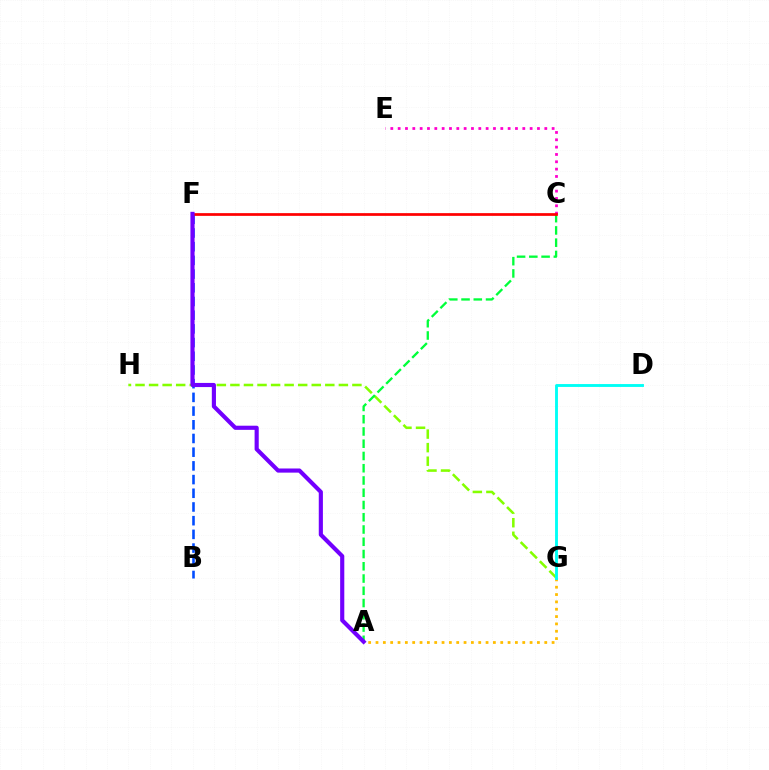{('G', 'H'): [{'color': '#84ff00', 'line_style': 'dashed', 'thickness': 1.84}], ('B', 'F'): [{'color': '#004bff', 'line_style': 'dashed', 'thickness': 1.86}], ('A', 'C'): [{'color': '#00ff39', 'line_style': 'dashed', 'thickness': 1.66}], ('C', 'E'): [{'color': '#ff00cf', 'line_style': 'dotted', 'thickness': 1.99}], ('C', 'F'): [{'color': '#ff0000', 'line_style': 'solid', 'thickness': 1.96}], ('A', 'F'): [{'color': '#7200ff', 'line_style': 'solid', 'thickness': 2.98}], ('A', 'G'): [{'color': '#ffbd00', 'line_style': 'dotted', 'thickness': 1.99}], ('D', 'G'): [{'color': '#00fff6', 'line_style': 'solid', 'thickness': 2.07}]}